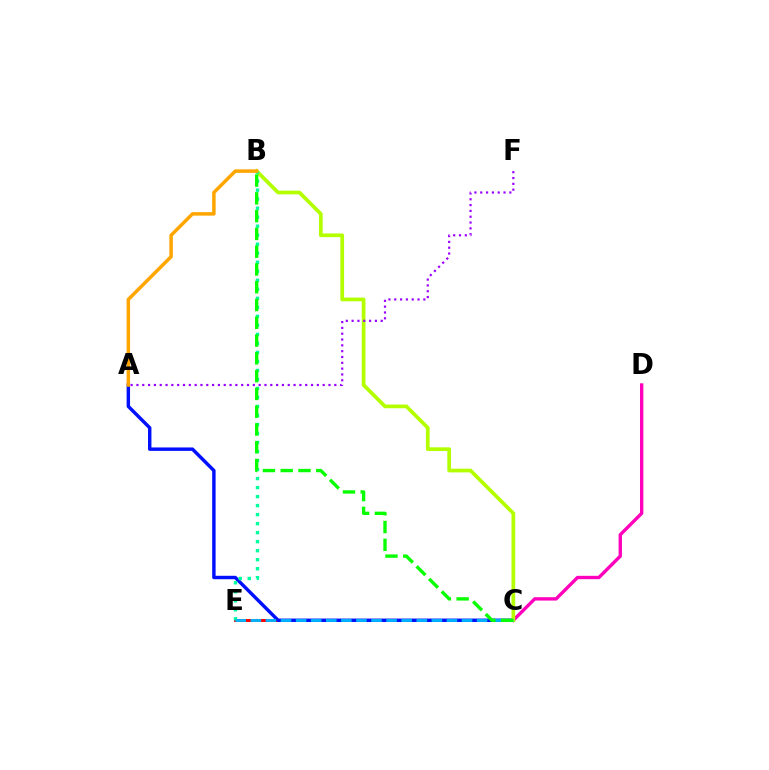{('C', 'E'): [{'color': '#ff0000', 'line_style': 'solid', 'thickness': 2.12}, {'color': '#00b5ff', 'line_style': 'dashed', 'thickness': 2.05}], ('A', 'C'): [{'color': '#0010ff', 'line_style': 'solid', 'thickness': 2.47}], ('C', 'D'): [{'color': '#ff00bd', 'line_style': 'solid', 'thickness': 2.42}], ('B', 'C'): [{'color': '#b3ff00', 'line_style': 'solid', 'thickness': 2.67}, {'color': '#08ff00', 'line_style': 'dashed', 'thickness': 2.42}], ('B', 'E'): [{'color': '#00ff9d', 'line_style': 'dotted', 'thickness': 2.45}], ('A', 'F'): [{'color': '#9b00ff', 'line_style': 'dotted', 'thickness': 1.58}], ('A', 'B'): [{'color': '#ffa500', 'line_style': 'solid', 'thickness': 2.5}]}